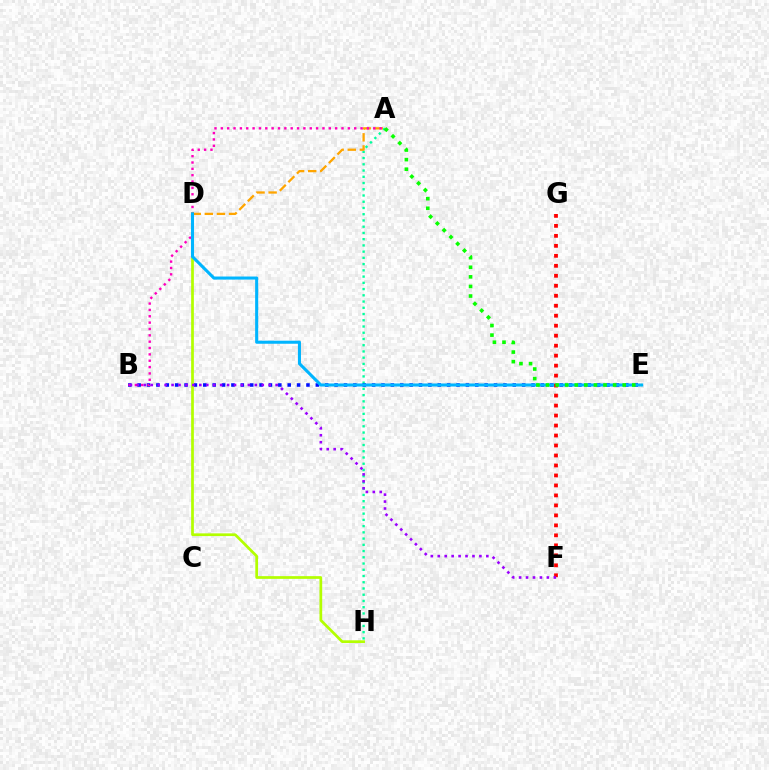{('A', 'H'): [{'color': '#00ff9d', 'line_style': 'dotted', 'thickness': 1.69}], ('A', 'D'): [{'color': '#ffa500', 'line_style': 'dashed', 'thickness': 1.64}], ('B', 'E'): [{'color': '#0010ff', 'line_style': 'dotted', 'thickness': 2.55}], ('A', 'B'): [{'color': '#ff00bd', 'line_style': 'dotted', 'thickness': 1.73}], ('D', 'H'): [{'color': '#b3ff00', 'line_style': 'solid', 'thickness': 1.96}], ('D', 'E'): [{'color': '#00b5ff', 'line_style': 'solid', 'thickness': 2.2}], ('F', 'G'): [{'color': '#ff0000', 'line_style': 'dotted', 'thickness': 2.71}], ('B', 'F'): [{'color': '#9b00ff', 'line_style': 'dotted', 'thickness': 1.89}], ('A', 'E'): [{'color': '#08ff00', 'line_style': 'dotted', 'thickness': 2.6}]}